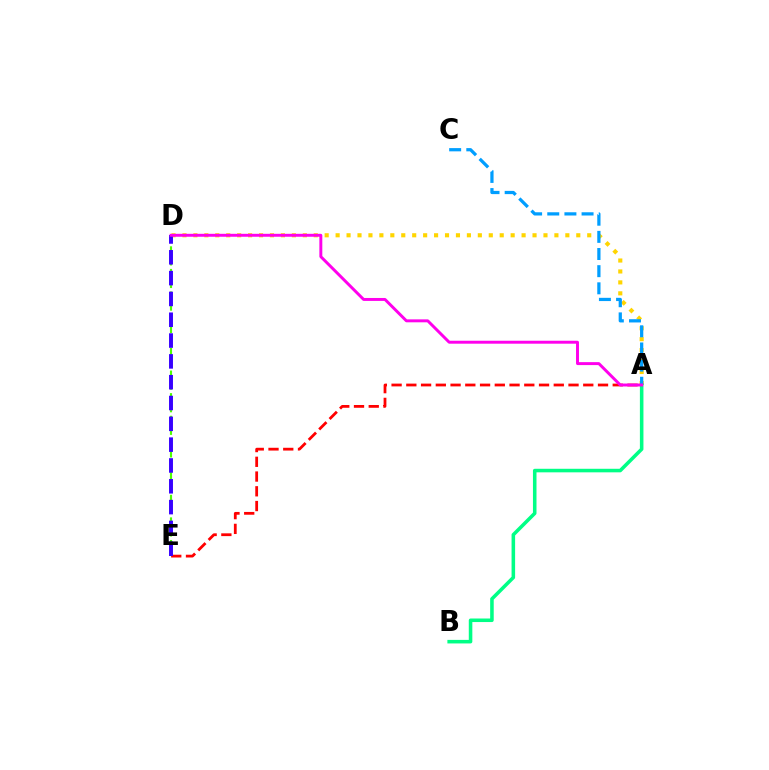{('A', 'E'): [{'color': '#ff0000', 'line_style': 'dashed', 'thickness': 2.0}], ('A', 'D'): [{'color': '#ffd500', 'line_style': 'dotted', 'thickness': 2.97}, {'color': '#ff00ed', 'line_style': 'solid', 'thickness': 2.12}], ('D', 'E'): [{'color': '#4fff00', 'line_style': 'dashed', 'thickness': 1.53}, {'color': '#3700ff', 'line_style': 'dashed', 'thickness': 2.83}], ('A', 'B'): [{'color': '#00ff86', 'line_style': 'solid', 'thickness': 2.56}], ('A', 'C'): [{'color': '#009eff', 'line_style': 'dashed', 'thickness': 2.33}]}